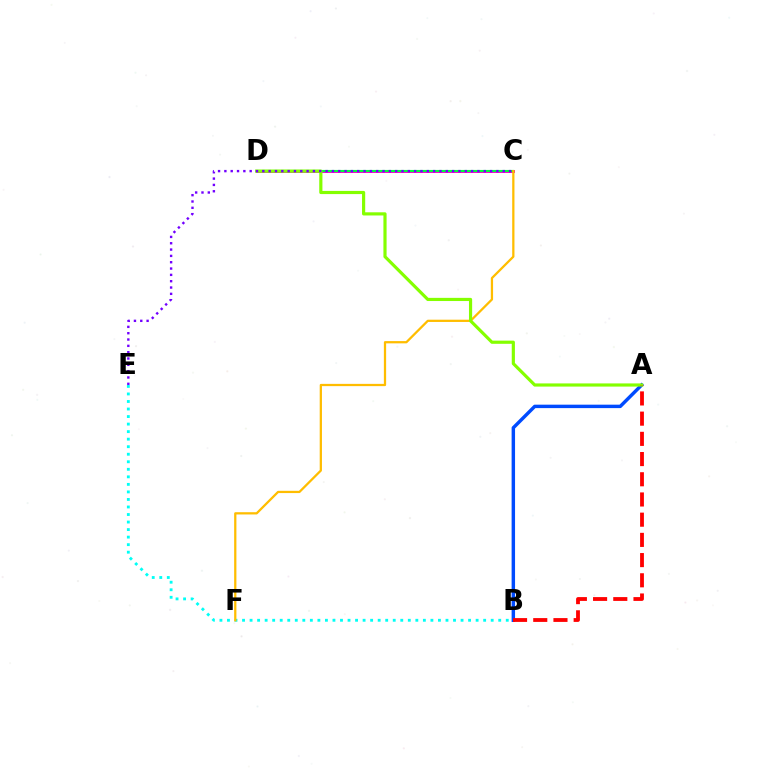{('A', 'B'): [{'color': '#004bff', 'line_style': 'solid', 'thickness': 2.48}, {'color': '#ff0000', 'line_style': 'dashed', 'thickness': 2.74}], ('C', 'D'): [{'color': '#ff00cf', 'line_style': 'solid', 'thickness': 2.14}, {'color': '#00ff39', 'line_style': 'solid', 'thickness': 1.53}], ('B', 'E'): [{'color': '#00fff6', 'line_style': 'dotted', 'thickness': 2.05}], ('C', 'F'): [{'color': '#ffbd00', 'line_style': 'solid', 'thickness': 1.63}], ('A', 'D'): [{'color': '#84ff00', 'line_style': 'solid', 'thickness': 2.28}], ('C', 'E'): [{'color': '#7200ff', 'line_style': 'dotted', 'thickness': 1.72}]}